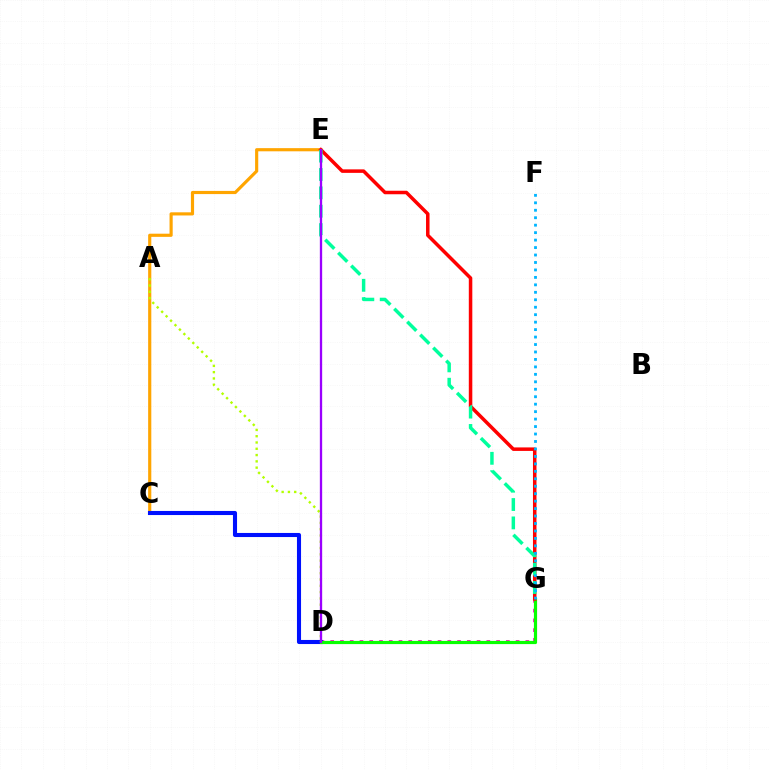{('D', 'G'): [{'color': '#ff00bd', 'line_style': 'dotted', 'thickness': 2.65}, {'color': '#08ff00', 'line_style': 'solid', 'thickness': 2.3}], ('C', 'E'): [{'color': '#ffa500', 'line_style': 'solid', 'thickness': 2.27}], ('C', 'D'): [{'color': '#0010ff', 'line_style': 'solid', 'thickness': 2.94}], ('E', 'G'): [{'color': '#ff0000', 'line_style': 'solid', 'thickness': 2.52}, {'color': '#00ff9d', 'line_style': 'dashed', 'thickness': 2.49}], ('A', 'D'): [{'color': '#b3ff00', 'line_style': 'dotted', 'thickness': 1.71}], ('D', 'E'): [{'color': '#9b00ff', 'line_style': 'solid', 'thickness': 1.66}], ('F', 'G'): [{'color': '#00b5ff', 'line_style': 'dotted', 'thickness': 2.03}]}